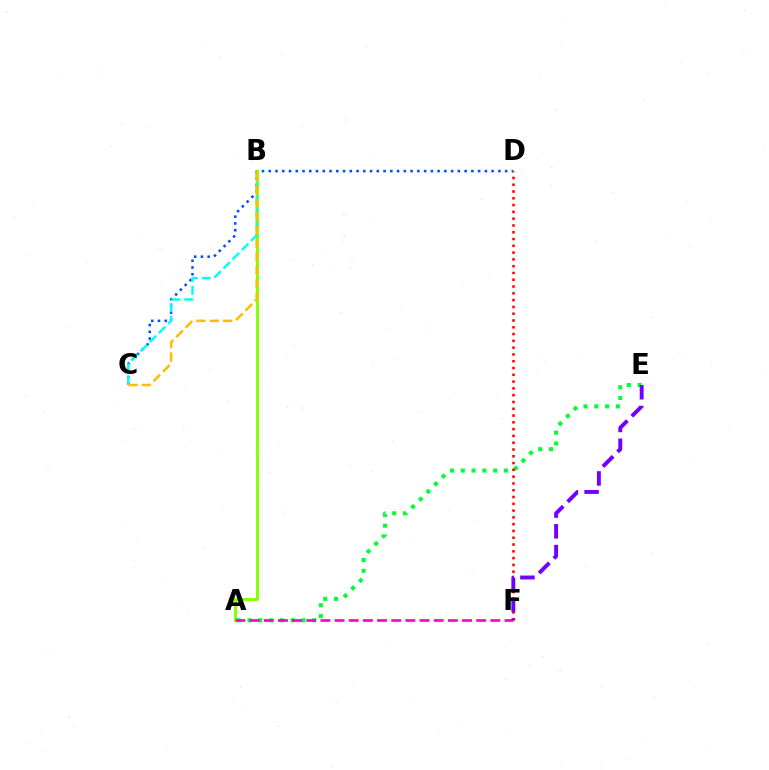{('C', 'D'): [{'color': '#004bff', 'line_style': 'dotted', 'thickness': 1.84}], ('A', 'B'): [{'color': '#84ff00', 'line_style': 'solid', 'thickness': 2.09}], ('A', 'E'): [{'color': '#00ff39', 'line_style': 'dotted', 'thickness': 2.93}], ('A', 'F'): [{'color': '#ff00cf', 'line_style': 'dashed', 'thickness': 1.92}], ('B', 'C'): [{'color': '#00fff6', 'line_style': 'dashed', 'thickness': 1.76}, {'color': '#ffbd00', 'line_style': 'dashed', 'thickness': 1.82}], ('D', 'F'): [{'color': '#ff0000', 'line_style': 'dotted', 'thickness': 1.84}], ('E', 'F'): [{'color': '#7200ff', 'line_style': 'dashed', 'thickness': 2.82}]}